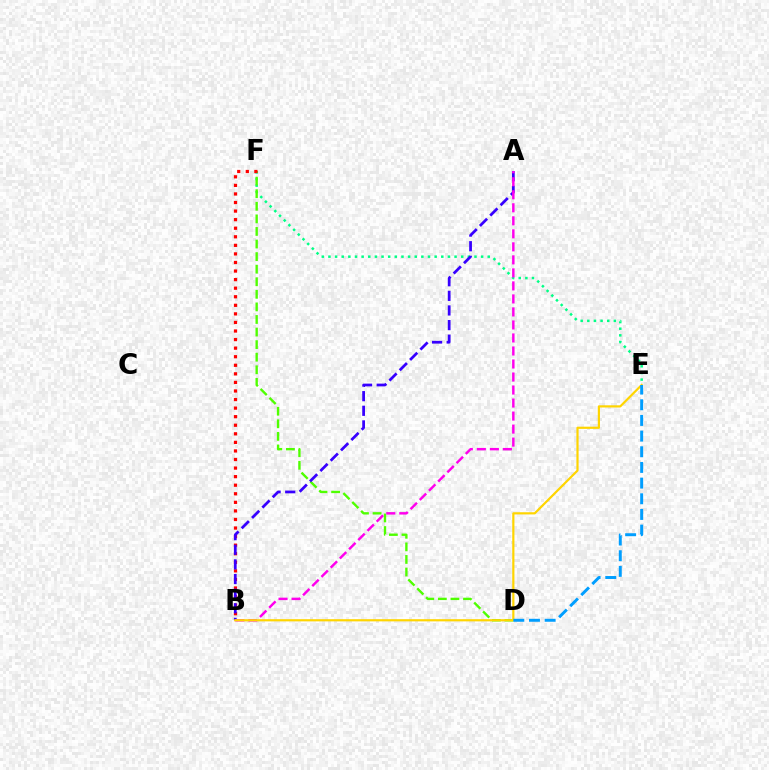{('E', 'F'): [{'color': '#00ff86', 'line_style': 'dotted', 'thickness': 1.8}], ('D', 'F'): [{'color': '#4fff00', 'line_style': 'dashed', 'thickness': 1.71}], ('B', 'F'): [{'color': '#ff0000', 'line_style': 'dotted', 'thickness': 2.33}], ('A', 'B'): [{'color': '#3700ff', 'line_style': 'dashed', 'thickness': 1.99}, {'color': '#ff00ed', 'line_style': 'dashed', 'thickness': 1.77}], ('B', 'E'): [{'color': '#ffd500', 'line_style': 'solid', 'thickness': 1.58}], ('D', 'E'): [{'color': '#009eff', 'line_style': 'dashed', 'thickness': 2.13}]}